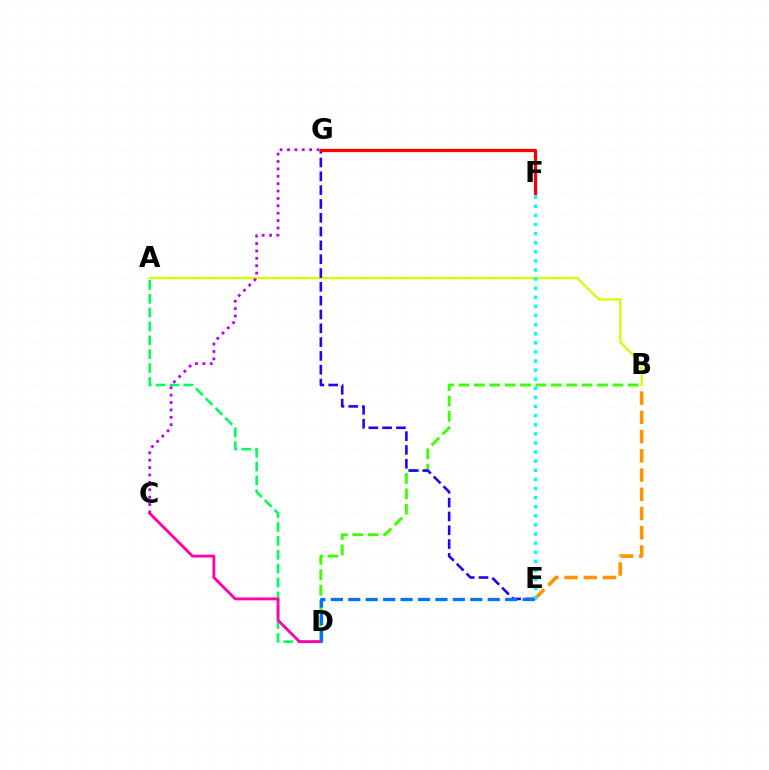{('A', 'D'): [{'color': '#00ff5c', 'line_style': 'dashed', 'thickness': 1.88}], ('B', 'D'): [{'color': '#3dff00', 'line_style': 'dashed', 'thickness': 2.09}], ('C', 'D'): [{'color': '#ff00ac', 'line_style': 'solid', 'thickness': 2.06}], ('B', 'E'): [{'color': '#ff9400', 'line_style': 'dashed', 'thickness': 2.61}], ('A', 'B'): [{'color': '#d1ff00', 'line_style': 'solid', 'thickness': 1.64}], ('C', 'G'): [{'color': '#b900ff', 'line_style': 'dotted', 'thickness': 2.01}], ('E', 'G'): [{'color': '#2500ff', 'line_style': 'dashed', 'thickness': 1.88}], ('E', 'F'): [{'color': '#00fff6', 'line_style': 'dotted', 'thickness': 2.47}], ('D', 'E'): [{'color': '#0074ff', 'line_style': 'dashed', 'thickness': 2.37}], ('F', 'G'): [{'color': '#ff0000', 'line_style': 'solid', 'thickness': 2.34}]}